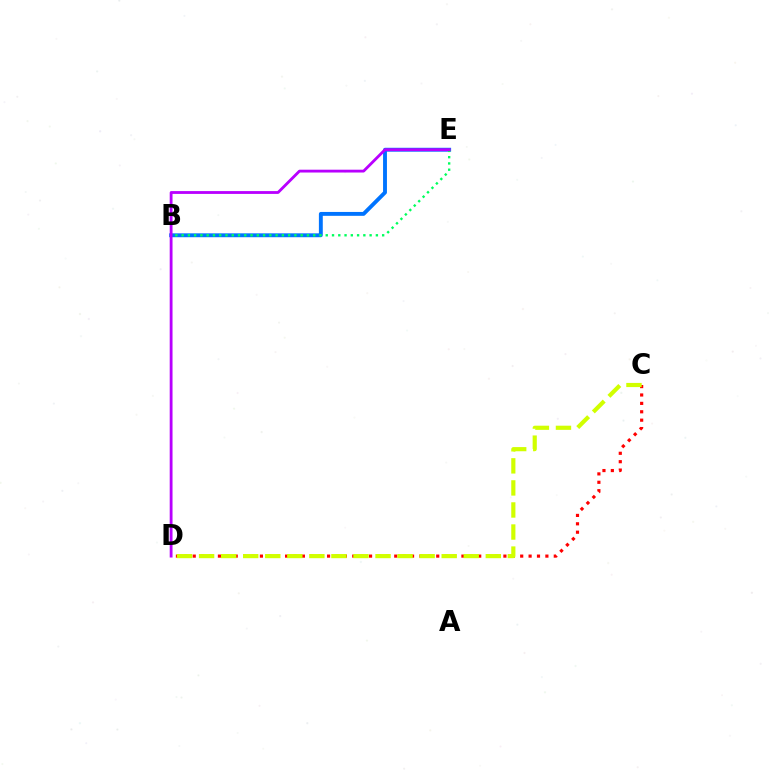{('B', 'E'): [{'color': '#0074ff', 'line_style': 'solid', 'thickness': 2.8}, {'color': '#00ff5c', 'line_style': 'dotted', 'thickness': 1.7}], ('C', 'D'): [{'color': '#ff0000', 'line_style': 'dotted', 'thickness': 2.28}, {'color': '#d1ff00', 'line_style': 'dashed', 'thickness': 3.0}], ('D', 'E'): [{'color': '#b900ff', 'line_style': 'solid', 'thickness': 2.03}]}